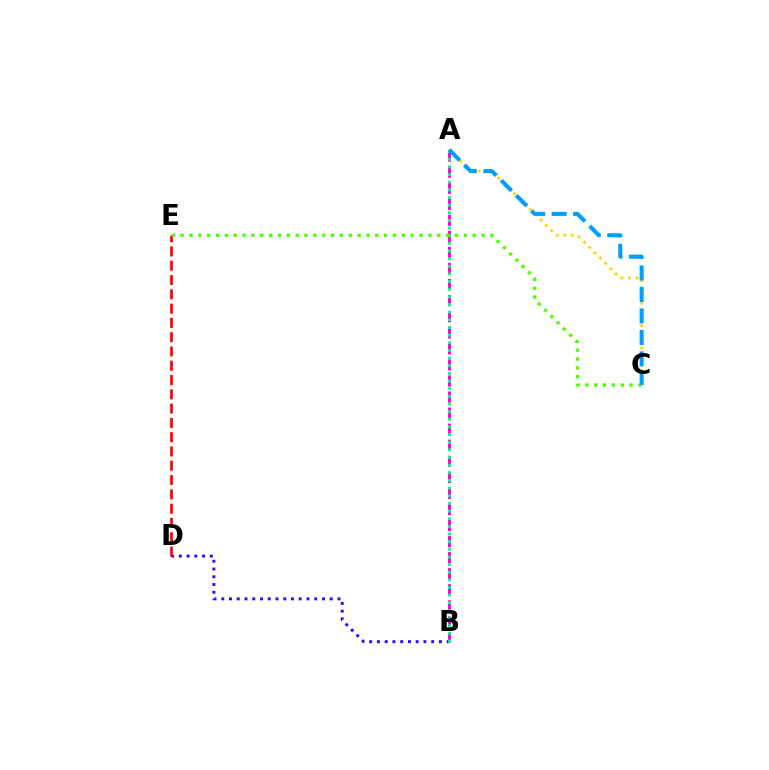{('B', 'D'): [{'color': '#3700ff', 'line_style': 'dotted', 'thickness': 2.1}], ('D', 'E'): [{'color': '#ff0000', 'line_style': 'dashed', 'thickness': 1.94}], ('A', 'B'): [{'color': '#ff00ed', 'line_style': 'dashed', 'thickness': 2.18}, {'color': '#00ff86', 'line_style': 'dotted', 'thickness': 2.08}], ('A', 'C'): [{'color': '#ffd500', 'line_style': 'dotted', 'thickness': 2.03}, {'color': '#009eff', 'line_style': 'dashed', 'thickness': 2.92}], ('C', 'E'): [{'color': '#4fff00', 'line_style': 'dotted', 'thickness': 2.4}]}